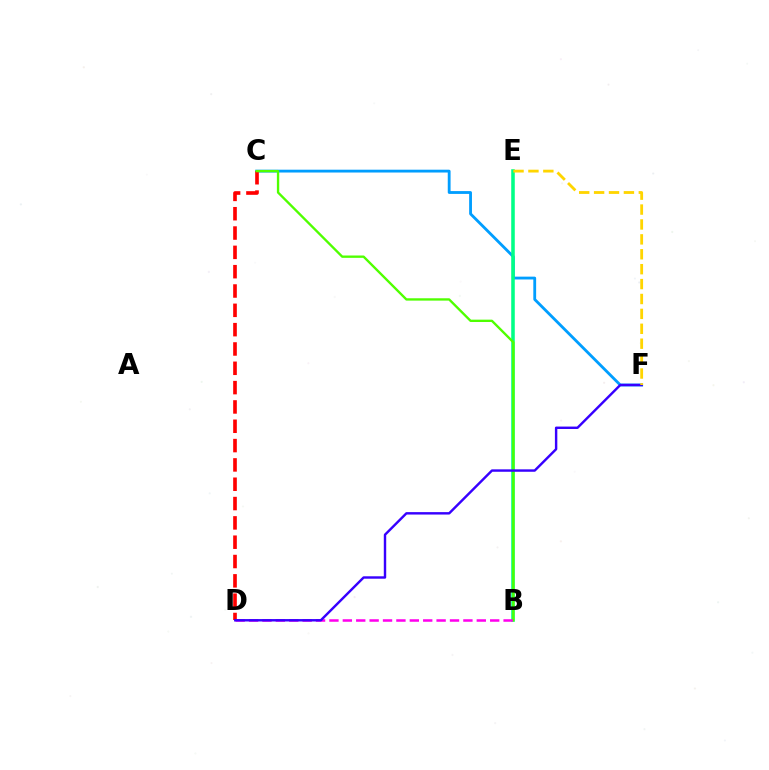{('C', 'F'): [{'color': '#009eff', 'line_style': 'solid', 'thickness': 2.03}], ('B', 'E'): [{'color': '#00ff86', 'line_style': 'solid', 'thickness': 2.56}], ('C', 'D'): [{'color': '#ff0000', 'line_style': 'dashed', 'thickness': 2.62}], ('B', 'C'): [{'color': '#4fff00', 'line_style': 'solid', 'thickness': 1.69}], ('B', 'D'): [{'color': '#ff00ed', 'line_style': 'dashed', 'thickness': 1.82}], ('D', 'F'): [{'color': '#3700ff', 'line_style': 'solid', 'thickness': 1.74}], ('E', 'F'): [{'color': '#ffd500', 'line_style': 'dashed', 'thickness': 2.02}]}